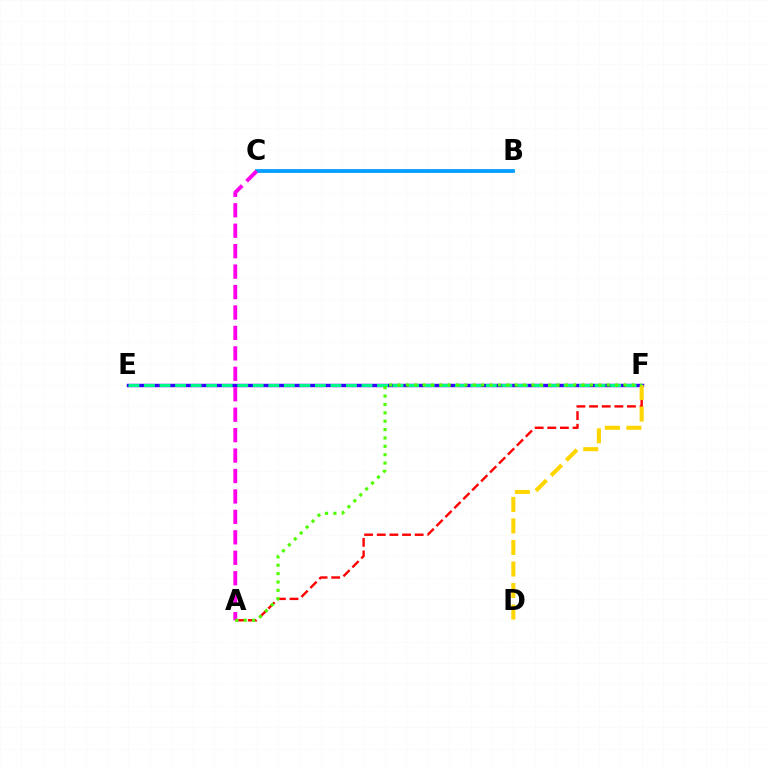{('A', 'F'): [{'color': '#ff0000', 'line_style': 'dashed', 'thickness': 1.72}, {'color': '#4fff00', 'line_style': 'dotted', 'thickness': 2.27}], ('E', 'F'): [{'color': '#3700ff', 'line_style': 'solid', 'thickness': 2.47}, {'color': '#00ff86', 'line_style': 'dashed', 'thickness': 2.11}], ('D', 'F'): [{'color': '#ffd500', 'line_style': 'dashed', 'thickness': 2.92}], ('B', 'C'): [{'color': '#009eff', 'line_style': 'solid', 'thickness': 2.71}], ('A', 'C'): [{'color': '#ff00ed', 'line_style': 'dashed', 'thickness': 2.78}]}